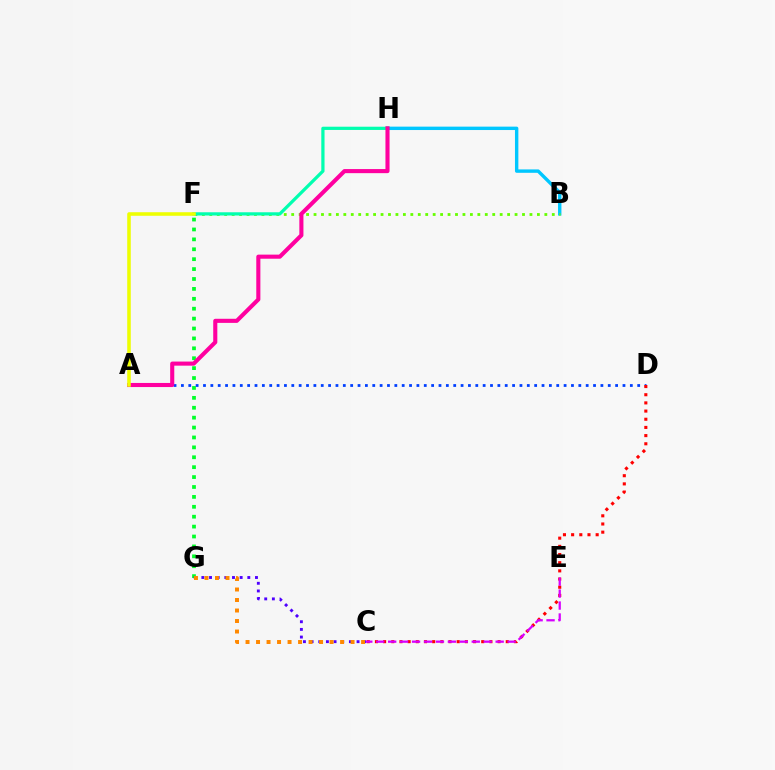{('B', 'H'): [{'color': '#00c7ff', 'line_style': 'solid', 'thickness': 2.45}], ('F', 'G'): [{'color': '#00ff27', 'line_style': 'dotted', 'thickness': 2.69}], ('A', 'D'): [{'color': '#003fff', 'line_style': 'dotted', 'thickness': 2.0}], ('C', 'G'): [{'color': '#4f00ff', 'line_style': 'dotted', 'thickness': 2.08}, {'color': '#ff8800', 'line_style': 'dotted', 'thickness': 2.85}], ('B', 'F'): [{'color': '#66ff00', 'line_style': 'dotted', 'thickness': 2.02}], ('F', 'H'): [{'color': '#00ffaf', 'line_style': 'solid', 'thickness': 2.33}], ('C', 'D'): [{'color': '#ff0000', 'line_style': 'dotted', 'thickness': 2.22}], ('A', 'H'): [{'color': '#ff00a0', 'line_style': 'solid', 'thickness': 2.95}], ('C', 'E'): [{'color': '#d600ff', 'line_style': 'dashed', 'thickness': 1.62}], ('A', 'F'): [{'color': '#eeff00', 'line_style': 'solid', 'thickness': 2.55}]}